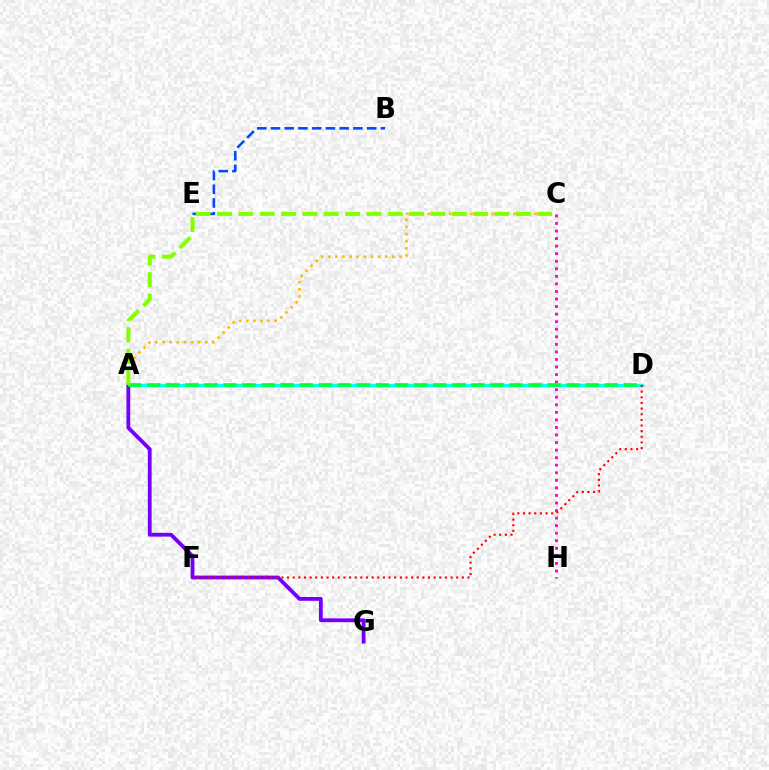{('C', 'H'): [{'color': '#ff00cf', 'line_style': 'dotted', 'thickness': 2.05}], ('A', 'D'): [{'color': '#00fff6', 'line_style': 'solid', 'thickness': 2.44}, {'color': '#00ff39', 'line_style': 'dashed', 'thickness': 2.59}], ('A', 'G'): [{'color': '#7200ff', 'line_style': 'solid', 'thickness': 2.74}], ('B', 'E'): [{'color': '#004bff', 'line_style': 'dashed', 'thickness': 1.87}], ('D', 'F'): [{'color': '#ff0000', 'line_style': 'dotted', 'thickness': 1.53}], ('A', 'C'): [{'color': '#ffbd00', 'line_style': 'dotted', 'thickness': 1.94}, {'color': '#84ff00', 'line_style': 'dashed', 'thickness': 2.9}]}